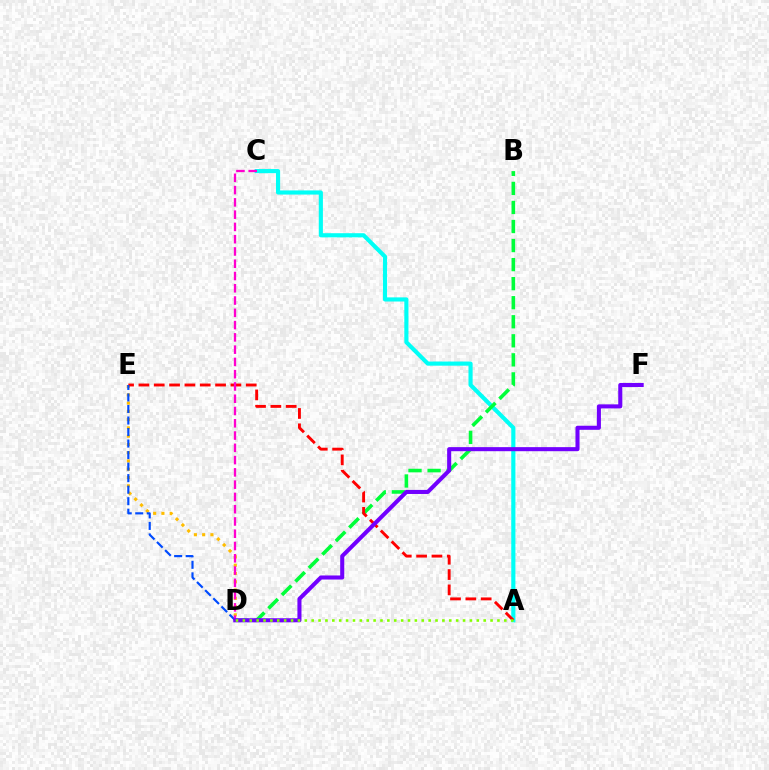{('A', 'C'): [{'color': '#00fff6', 'line_style': 'solid', 'thickness': 2.98}], ('D', 'E'): [{'color': '#ffbd00', 'line_style': 'dotted', 'thickness': 2.25}, {'color': '#004bff', 'line_style': 'dashed', 'thickness': 1.57}], ('B', 'D'): [{'color': '#00ff39', 'line_style': 'dashed', 'thickness': 2.59}], ('A', 'E'): [{'color': '#ff0000', 'line_style': 'dashed', 'thickness': 2.08}], ('C', 'D'): [{'color': '#ff00cf', 'line_style': 'dashed', 'thickness': 1.67}], ('D', 'F'): [{'color': '#7200ff', 'line_style': 'solid', 'thickness': 2.93}], ('A', 'D'): [{'color': '#84ff00', 'line_style': 'dotted', 'thickness': 1.87}]}